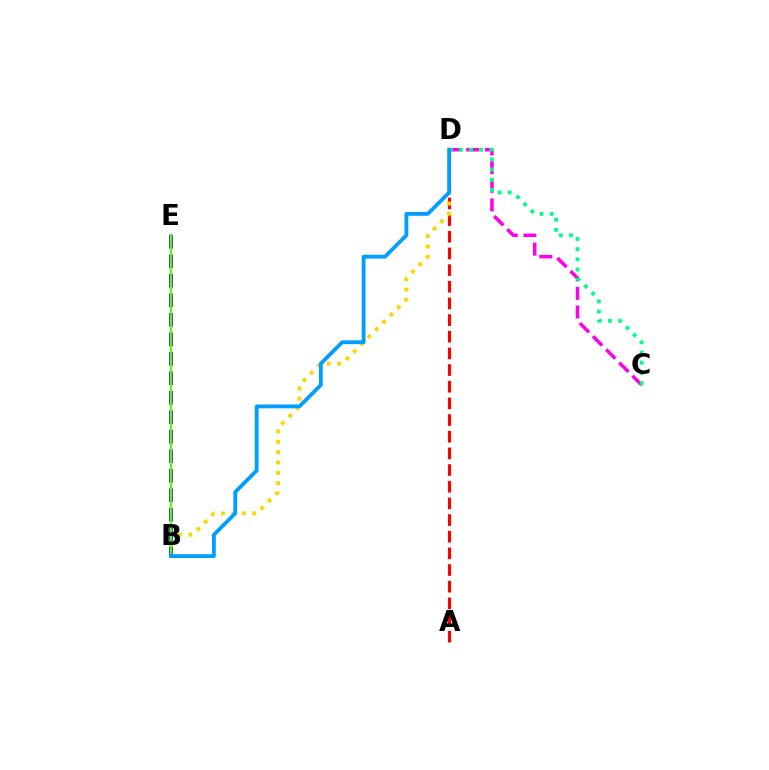{('A', 'D'): [{'color': '#ff0000', 'line_style': 'dashed', 'thickness': 2.26}], ('C', 'D'): [{'color': '#ff00ed', 'line_style': 'dashed', 'thickness': 2.53}, {'color': '#00ff86', 'line_style': 'dotted', 'thickness': 2.77}], ('B', 'D'): [{'color': '#ffd500', 'line_style': 'dotted', 'thickness': 2.82}, {'color': '#009eff', 'line_style': 'solid', 'thickness': 2.75}], ('B', 'E'): [{'color': '#3700ff', 'line_style': 'dashed', 'thickness': 2.65}, {'color': '#4fff00', 'line_style': 'solid', 'thickness': 1.57}]}